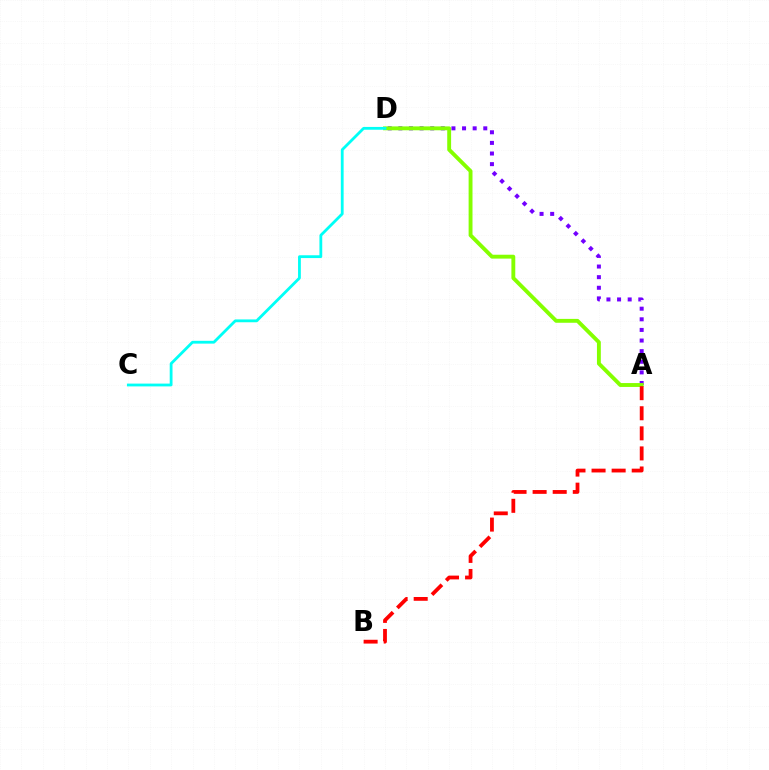{('A', 'D'): [{'color': '#7200ff', 'line_style': 'dotted', 'thickness': 2.88}, {'color': '#84ff00', 'line_style': 'solid', 'thickness': 2.79}], ('A', 'B'): [{'color': '#ff0000', 'line_style': 'dashed', 'thickness': 2.73}], ('C', 'D'): [{'color': '#00fff6', 'line_style': 'solid', 'thickness': 2.02}]}